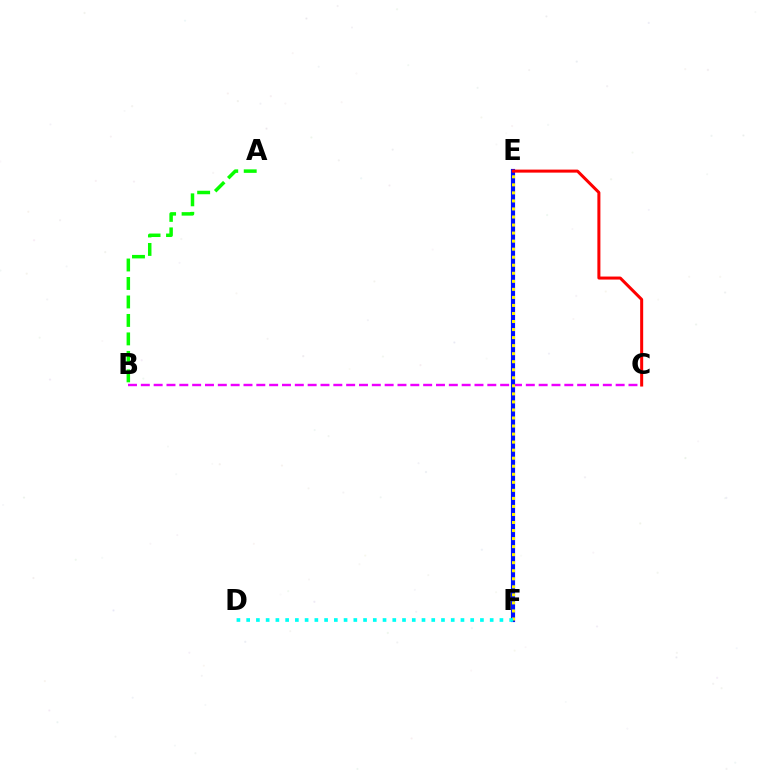{('B', 'C'): [{'color': '#ee00ff', 'line_style': 'dashed', 'thickness': 1.74}], ('A', 'B'): [{'color': '#08ff00', 'line_style': 'dashed', 'thickness': 2.51}], ('E', 'F'): [{'color': '#0010ff', 'line_style': 'solid', 'thickness': 2.99}, {'color': '#fcf500', 'line_style': 'dotted', 'thickness': 2.18}], ('C', 'E'): [{'color': '#ff0000', 'line_style': 'solid', 'thickness': 2.18}], ('D', 'F'): [{'color': '#00fff6', 'line_style': 'dotted', 'thickness': 2.65}]}